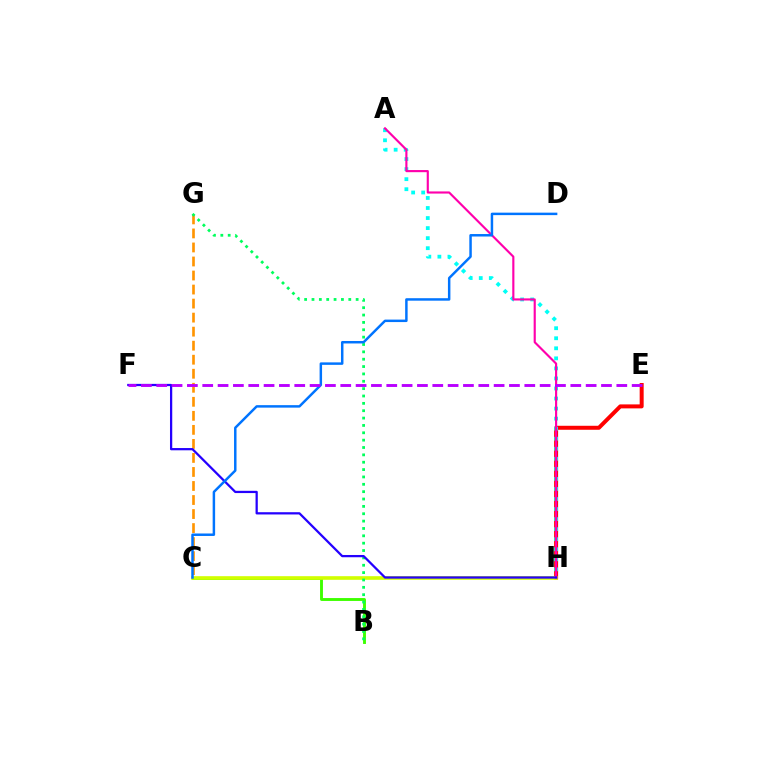{('E', 'H'): [{'color': '#ff0000', 'line_style': 'solid', 'thickness': 2.87}], ('C', 'G'): [{'color': '#ff9400', 'line_style': 'dashed', 'thickness': 1.91}], ('B', 'C'): [{'color': '#3dff00', 'line_style': 'solid', 'thickness': 2.08}], ('A', 'H'): [{'color': '#00fff6', 'line_style': 'dotted', 'thickness': 2.73}, {'color': '#ff00ac', 'line_style': 'solid', 'thickness': 1.54}], ('C', 'H'): [{'color': '#d1ff00', 'line_style': 'solid', 'thickness': 2.62}], ('B', 'G'): [{'color': '#00ff5c', 'line_style': 'dotted', 'thickness': 2.0}], ('F', 'H'): [{'color': '#2500ff', 'line_style': 'solid', 'thickness': 1.62}], ('C', 'D'): [{'color': '#0074ff', 'line_style': 'solid', 'thickness': 1.78}], ('E', 'F'): [{'color': '#b900ff', 'line_style': 'dashed', 'thickness': 2.08}]}